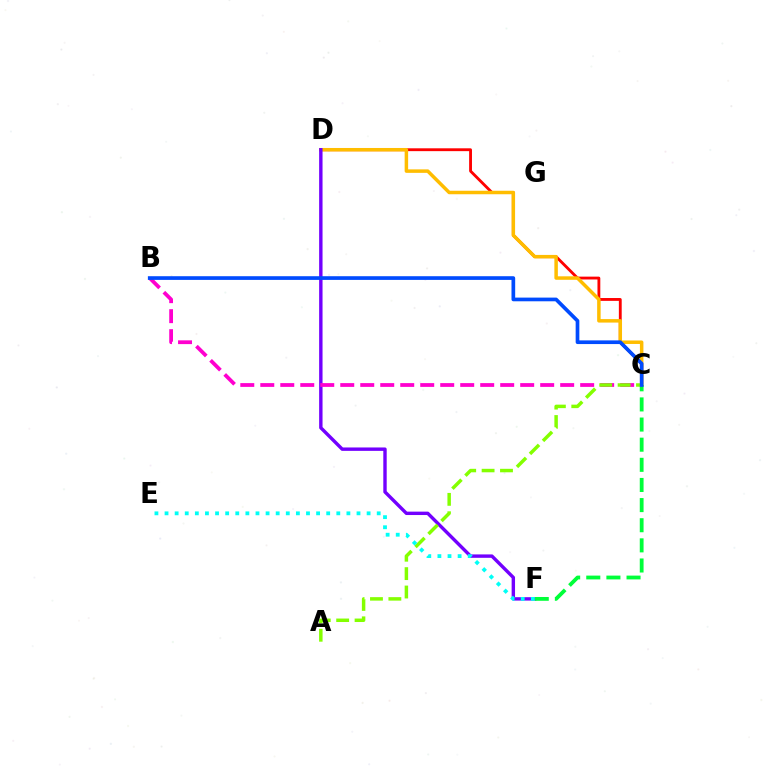{('C', 'D'): [{'color': '#ff0000', 'line_style': 'solid', 'thickness': 2.05}, {'color': '#ffbd00', 'line_style': 'solid', 'thickness': 2.51}], ('D', 'F'): [{'color': '#7200ff', 'line_style': 'solid', 'thickness': 2.45}], ('C', 'F'): [{'color': '#00ff39', 'line_style': 'dashed', 'thickness': 2.73}], ('B', 'C'): [{'color': '#ff00cf', 'line_style': 'dashed', 'thickness': 2.72}, {'color': '#004bff', 'line_style': 'solid', 'thickness': 2.66}], ('A', 'C'): [{'color': '#84ff00', 'line_style': 'dashed', 'thickness': 2.5}], ('E', 'F'): [{'color': '#00fff6', 'line_style': 'dotted', 'thickness': 2.75}]}